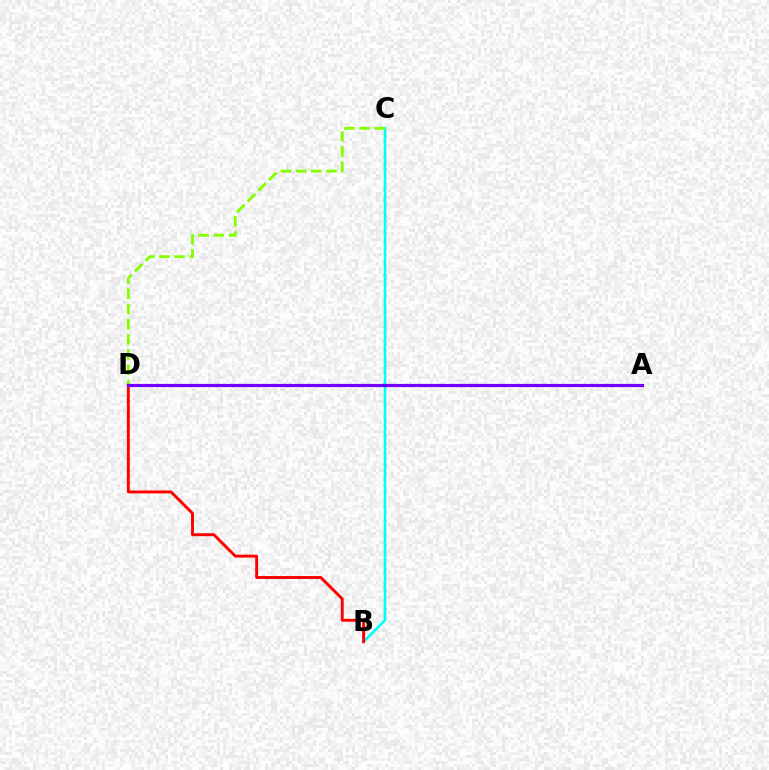{('B', 'C'): [{'color': '#00fff6', 'line_style': 'solid', 'thickness': 1.91}], ('B', 'D'): [{'color': '#ff0000', 'line_style': 'solid', 'thickness': 2.11}], ('C', 'D'): [{'color': '#84ff00', 'line_style': 'dashed', 'thickness': 2.06}], ('A', 'D'): [{'color': '#7200ff', 'line_style': 'solid', 'thickness': 2.3}]}